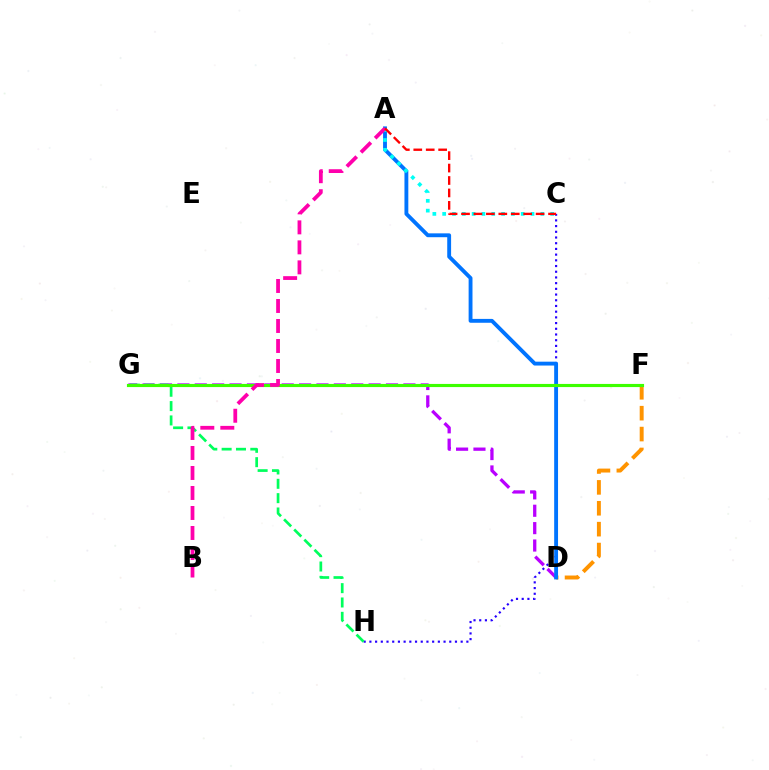{('D', 'G'): [{'color': '#b900ff', 'line_style': 'dashed', 'thickness': 2.36}], ('C', 'H'): [{'color': '#2500ff', 'line_style': 'dotted', 'thickness': 1.55}], ('G', 'H'): [{'color': '#00ff5c', 'line_style': 'dashed', 'thickness': 1.95}], ('D', 'F'): [{'color': '#ff9400', 'line_style': 'dashed', 'thickness': 2.84}], ('F', 'G'): [{'color': '#d1ff00', 'line_style': 'dotted', 'thickness': 1.98}, {'color': '#3dff00', 'line_style': 'solid', 'thickness': 2.26}], ('A', 'D'): [{'color': '#0074ff', 'line_style': 'solid', 'thickness': 2.78}], ('A', 'C'): [{'color': '#00fff6', 'line_style': 'dotted', 'thickness': 2.67}, {'color': '#ff0000', 'line_style': 'dashed', 'thickness': 1.69}], ('A', 'B'): [{'color': '#ff00ac', 'line_style': 'dashed', 'thickness': 2.72}]}